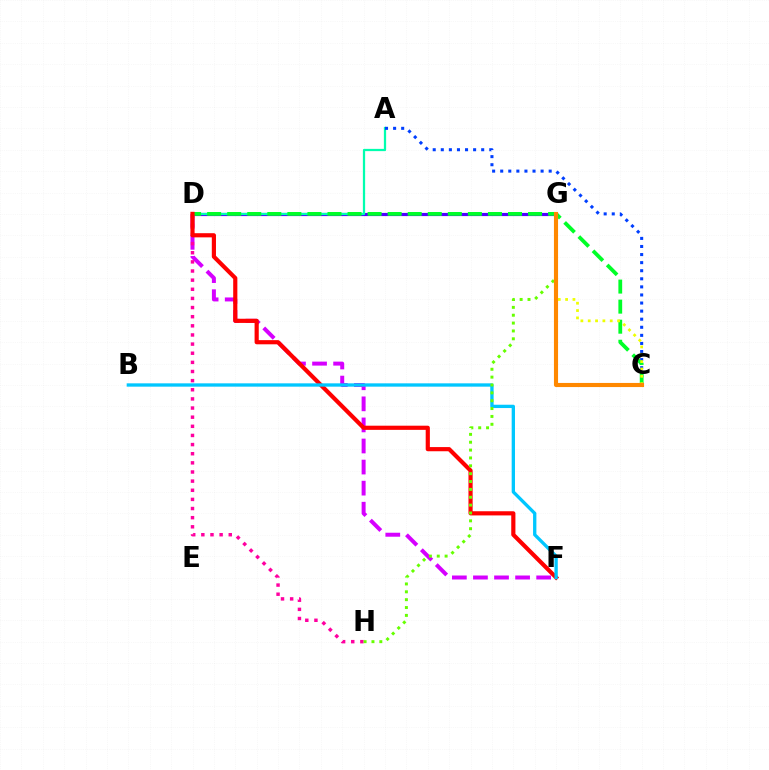{('D', 'G'): [{'color': '#4f00ff', 'line_style': 'solid', 'thickness': 2.29}], ('A', 'D'): [{'color': '#00ffaf', 'line_style': 'solid', 'thickness': 1.62}], ('D', 'F'): [{'color': '#d600ff', 'line_style': 'dashed', 'thickness': 2.86}, {'color': '#ff0000', 'line_style': 'solid', 'thickness': 3.0}], ('D', 'H'): [{'color': '#ff00a0', 'line_style': 'dotted', 'thickness': 2.48}], ('A', 'C'): [{'color': '#003fff', 'line_style': 'dotted', 'thickness': 2.2}], ('C', 'D'): [{'color': '#00ff27', 'line_style': 'dashed', 'thickness': 2.72}], ('C', 'G'): [{'color': '#eeff00', 'line_style': 'dotted', 'thickness': 1.99}, {'color': '#ff8800', 'line_style': 'solid', 'thickness': 2.96}], ('B', 'F'): [{'color': '#00c7ff', 'line_style': 'solid', 'thickness': 2.39}], ('G', 'H'): [{'color': '#66ff00', 'line_style': 'dotted', 'thickness': 2.14}]}